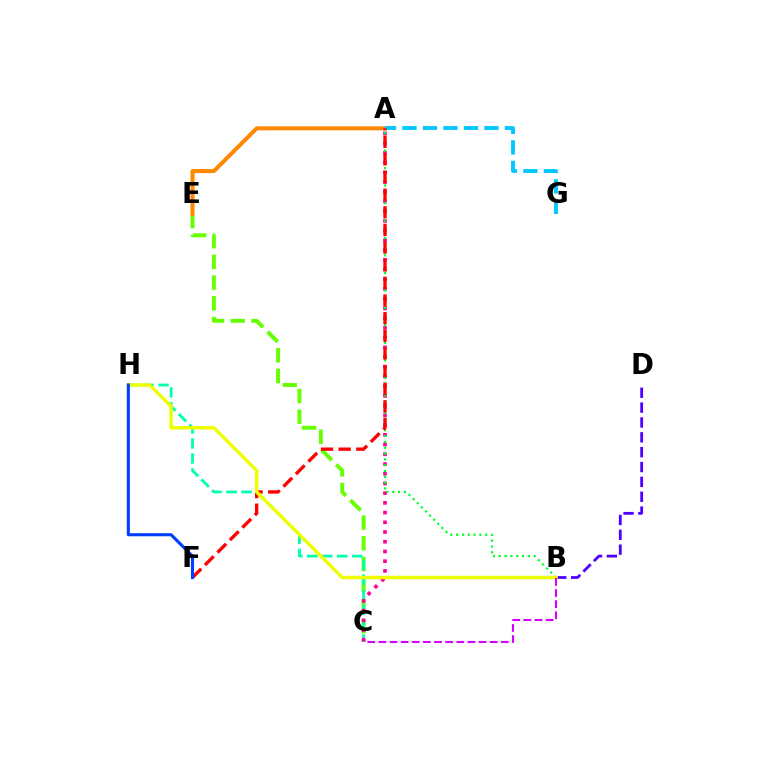{('C', 'E'): [{'color': '#66ff00', 'line_style': 'dashed', 'thickness': 2.81}], ('B', 'D'): [{'color': '#4f00ff', 'line_style': 'dashed', 'thickness': 2.02}], ('A', 'E'): [{'color': '#ff8800', 'line_style': 'solid', 'thickness': 2.9}], ('C', 'H'): [{'color': '#00ffaf', 'line_style': 'dashed', 'thickness': 2.04}], ('A', 'C'): [{'color': '#ff00a0', 'line_style': 'dotted', 'thickness': 2.64}], ('A', 'G'): [{'color': '#00c7ff', 'line_style': 'dashed', 'thickness': 2.78}], ('A', 'B'): [{'color': '#00ff27', 'line_style': 'dotted', 'thickness': 1.58}], ('A', 'F'): [{'color': '#ff0000', 'line_style': 'dashed', 'thickness': 2.4}], ('B', 'H'): [{'color': '#eeff00', 'line_style': 'solid', 'thickness': 2.47}], ('B', 'C'): [{'color': '#d600ff', 'line_style': 'dashed', 'thickness': 1.51}], ('F', 'H'): [{'color': '#003fff', 'line_style': 'solid', 'thickness': 2.22}]}